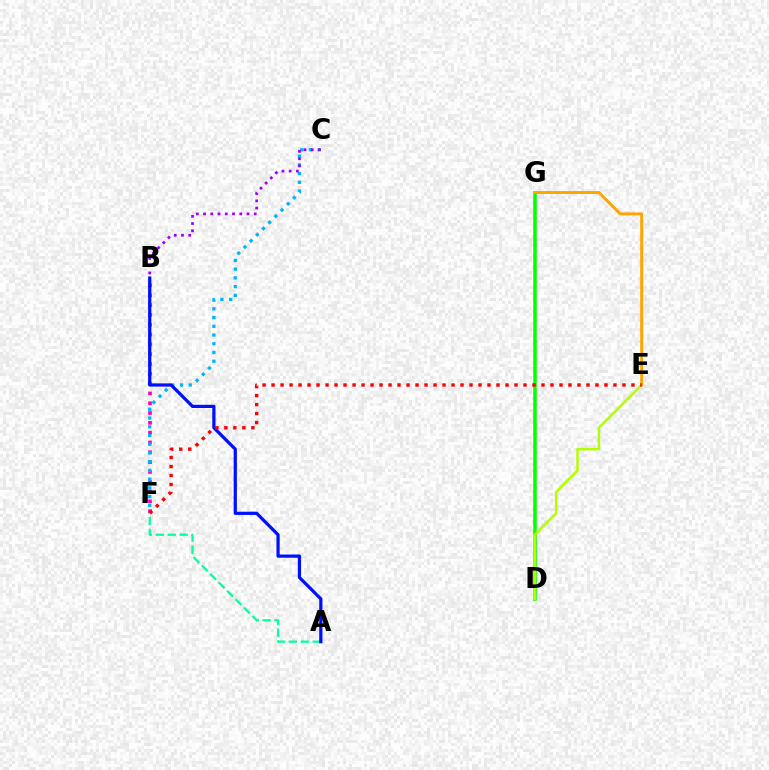{('D', 'G'): [{'color': '#08ff00', 'line_style': 'solid', 'thickness': 2.55}], ('B', 'F'): [{'color': '#ff00bd', 'line_style': 'dotted', 'thickness': 2.67}], ('C', 'F'): [{'color': '#00b5ff', 'line_style': 'dotted', 'thickness': 2.37}], ('A', 'F'): [{'color': '#00ff9d', 'line_style': 'dashed', 'thickness': 1.62}], ('D', 'E'): [{'color': '#b3ff00', 'line_style': 'solid', 'thickness': 1.78}], ('E', 'G'): [{'color': '#ffa500', 'line_style': 'solid', 'thickness': 2.11}], ('B', 'C'): [{'color': '#9b00ff', 'line_style': 'dotted', 'thickness': 1.97}], ('A', 'B'): [{'color': '#0010ff', 'line_style': 'solid', 'thickness': 2.32}], ('E', 'F'): [{'color': '#ff0000', 'line_style': 'dotted', 'thickness': 2.44}]}